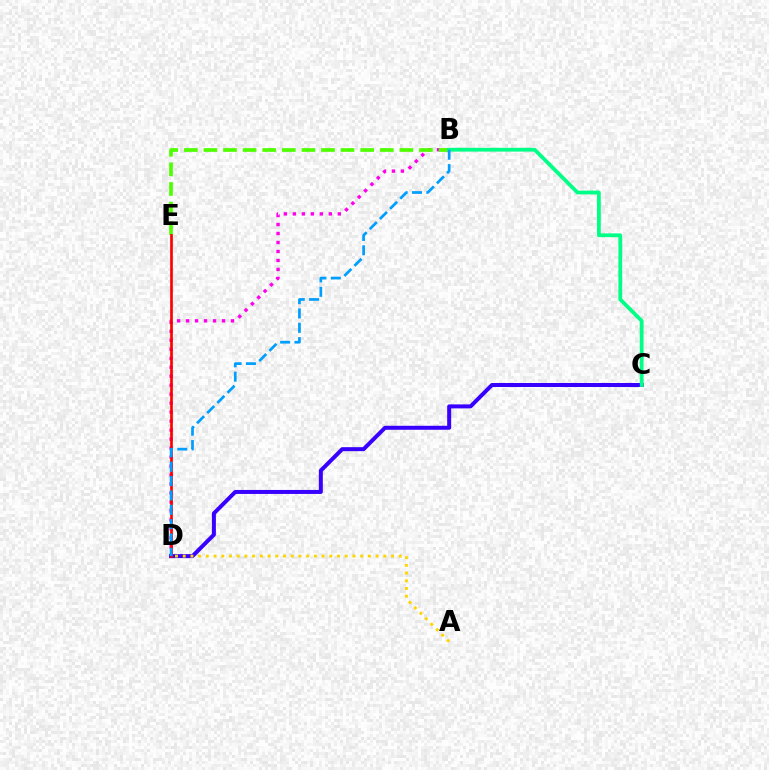{('B', 'D'): [{'color': '#ff00ed', 'line_style': 'dotted', 'thickness': 2.44}, {'color': '#009eff', 'line_style': 'dashed', 'thickness': 1.95}], ('B', 'E'): [{'color': '#4fff00', 'line_style': 'dashed', 'thickness': 2.66}], ('C', 'D'): [{'color': '#3700ff', 'line_style': 'solid', 'thickness': 2.87}], ('B', 'C'): [{'color': '#00ff86', 'line_style': 'solid', 'thickness': 2.71}], ('D', 'E'): [{'color': '#ff0000', 'line_style': 'solid', 'thickness': 1.92}], ('A', 'D'): [{'color': '#ffd500', 'line_style': 'dotted', 'thickness': 2.1}]}